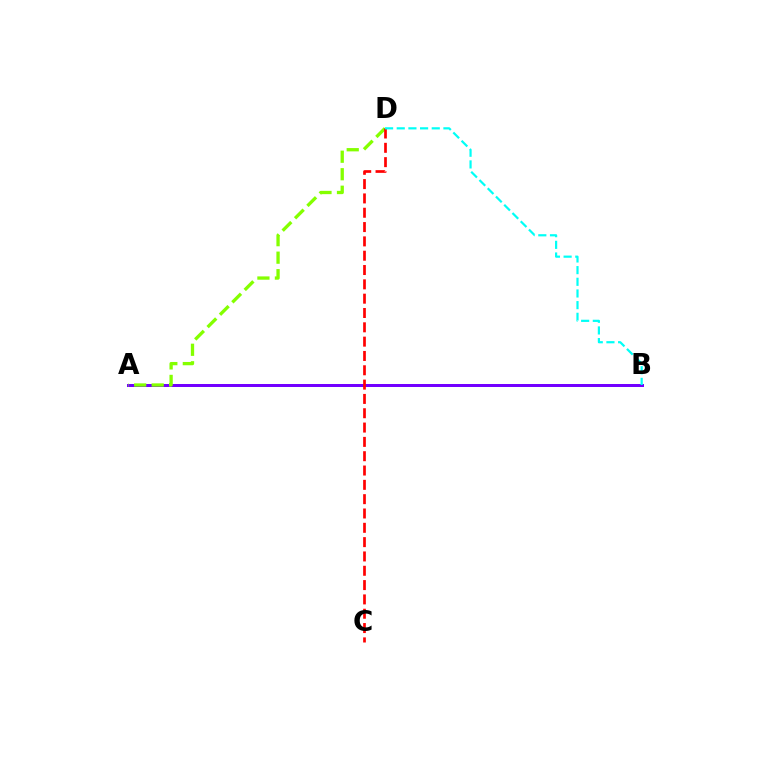{('A', 'B'): [{'color': '#7200ff', 'line_style': 'solid', 'thickness': 2.16}], ('A', 'D'): [{'color': '#84ff00', 'line_style': 'dashed', 'thickness': 2.38}], ('C', 'D'): [{'color': '#ff0000', 'line_style': 'dashed', 'thickness': 1.95}], ('B', 'D'): [{'color': '#00fff6', 'line_style': 'dashed', 'thickness': 1.59}]}